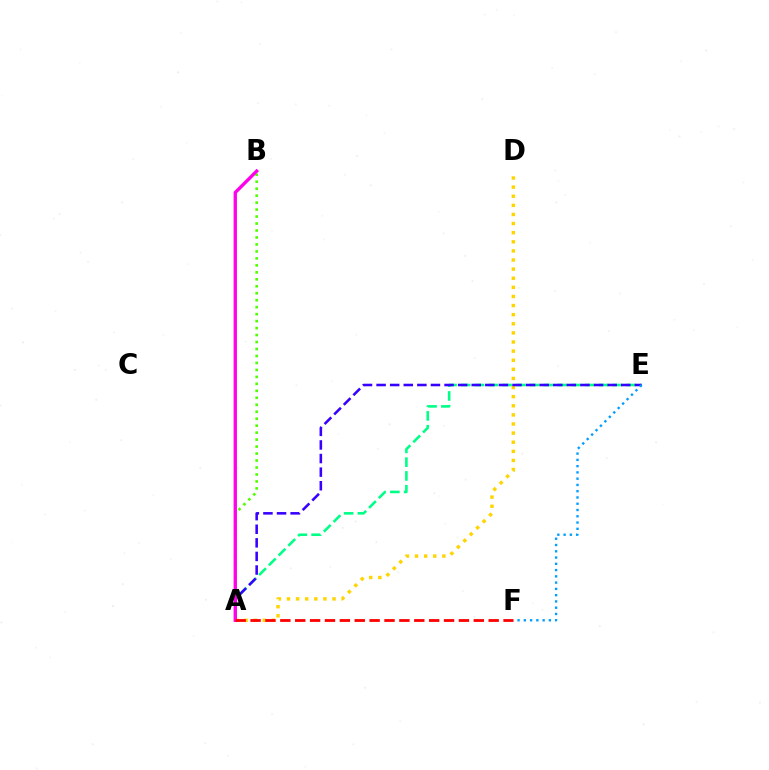{('A', 'E'): [{'color': '#00ff86', 'line_style': 'dashed', 'thickness': 1.87}, {'color': '#3700ff', 'line_style': 'dashed', 'thickness': 1.85}], ('A', 'B'): [{'color': '#4fff00', 'line_style': 'dotted', 'thickness': 1.89}, {'color': '#ff00ed', 'line_style': 'solid', 'thickness': 2.4}], ('A', 'D'): [{'color': '#ffd500', 'line_style': 'dotted', 'thickness': 2.48}], ('A', 'F'): [{'color': '#ff0000', 'line_style': 'dashed', 'thickness': 2.02}], ('E', 'F'): [{'color': '#009eff', 'line_style': 'dotted', 'thickness': 1.7}]}